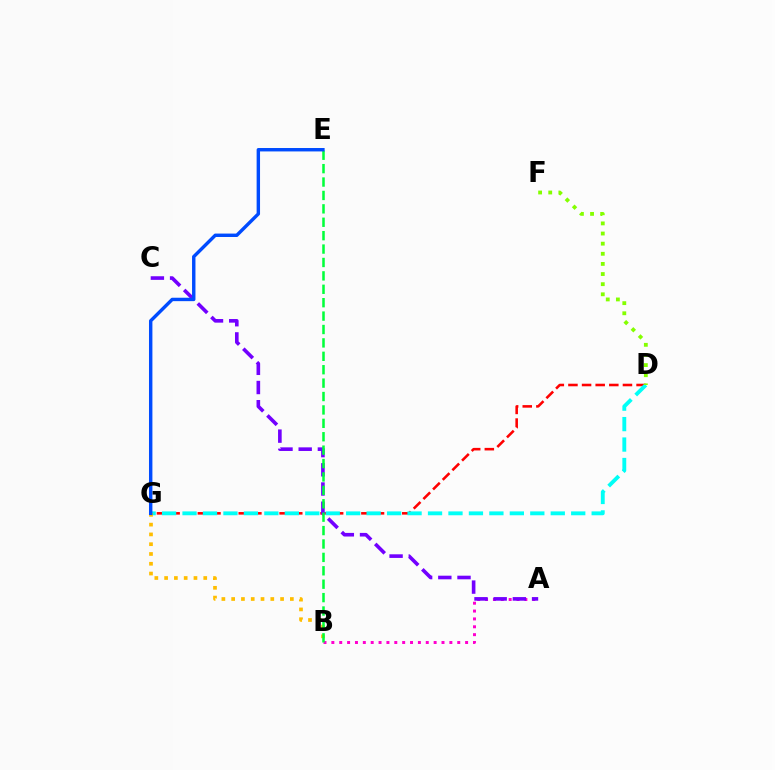{('D', 'G'): [{'color': '#ff0000', 'line_style': 'dashed', 'thickness': 1.85}, {'color': '#00fff6', 'line_style': 'dashed', 'thickness': 2.78}], ('A', 'B'): [{'color': '#ff00cf', 'line_style': 'dotted', 'thickness': 2.14}], ('B', 'G'): [{'color': '#ffbd00', 'line_style': 'dotted', 'thickness': 2.66}], ('A', 'C'): [{'color': '#7200ff', 'line_style': 'dashed', 'thickness': 2.61}], ('D', 'F'): [{'color': '#84ff00', 'line_style': 'dotted', 'thickness': 2.75}], ('B', 'E'): [{'color': '#00ff39', 'line_style': 'dashed', 'thickness': 1.82}], ('E', 'G'): [{'color': '#004bff', 'line_style': 'solid', 'thickness': 2.46}]}